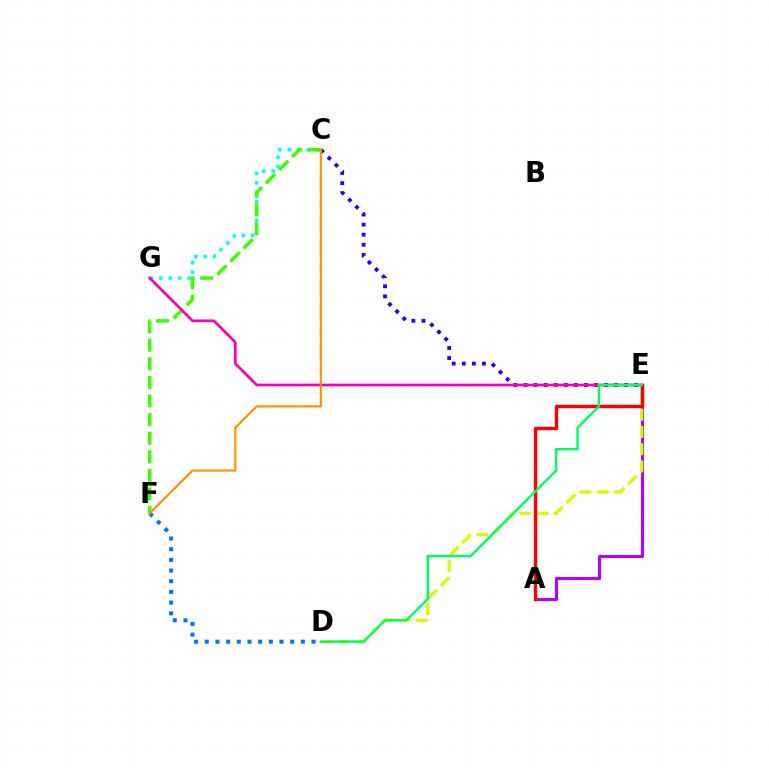{('C', 'G'): [{'color': '#00fff6', 'line_style': 'dotted', 'thickness': 2.55}], ('A', 'E'): [{'color': '#b900ff', 'line_style': 'solid', 'thickness': 2.22}, {'color': '#ff0000', 'line_style': 'solid', 'thickness': 2.44}], ('C', 'F'): [{'color': '#3dff00', 'line_style': 'dashed', 'thickness': 2.53}, {'color': '#ff9400', 'line_style': 'solid', 'thickness': 1.58}], ('C', 'E'): [{'color': '#2500ff', 'line_style': 'dotted', 'thickness': 2.74}], ('D', 'E'): [{'color': '#d1ff00', 'line_style': 'dashed', 'thickness': 2.35}, {'color': '#00ff5c', 'line_style': 'solid', 'thickness': 1.72}], ('E', 'G'): [{'color': '#ff00ac', 'line_style': 'solid', 'thickness': 1.94}], ('D', 'F'): [{'color': '#0074ff', 'line_style': 'dotted', 'thickness': 2.9}]}